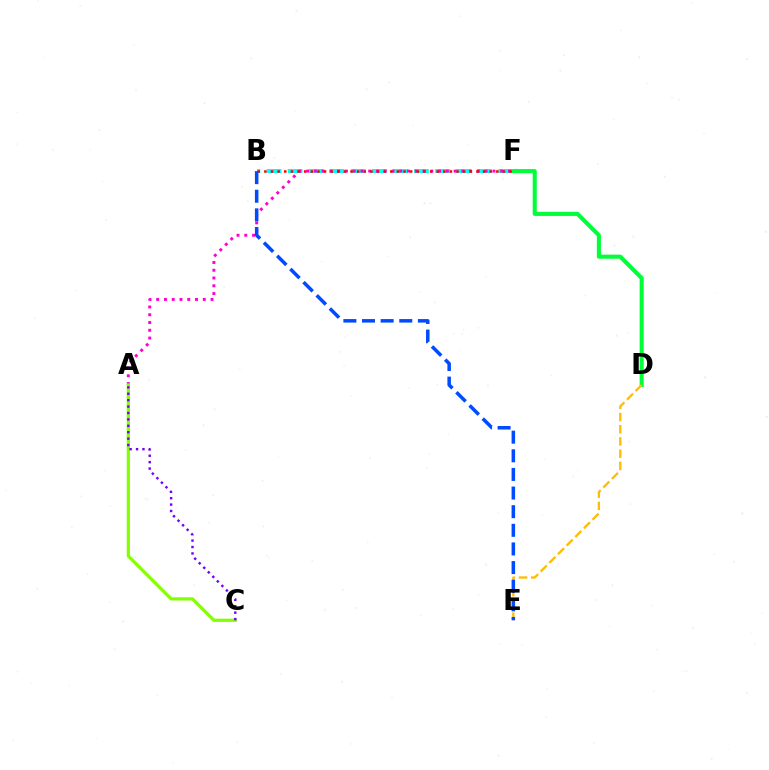{('B', 'F'): [{'color': '#00fff6', 'line_style': 'dashed', 'thickness': 2.86}, {'color': '#ff0000', 'line_style': 'dotted', 'thickness': 1.8}], ('D', 'F'): [{'color': '#00ff39', 'line_style': 'solid', 'thickness': 2.94}], ('A', 'F'): [{'color': '#ff00cf', 'line_style': 'dotted', 'thickness': 2.11}], ('A', 'C'): [{'color': '#84ff00', 'line_style': 'solid', 'thickness': 2.31}, {'color': '#7200ff', 'line_style': 'dotted', 'thickness': 1.74}], ('D', 'E'): [{'color': '#ffbd00', 'line_style': 'dashed', 'thickness': 1.66}], ('B', 'E'): [{'color': '#004bff', 'line_style': 'dashed', 'thickness': 2.53}]}